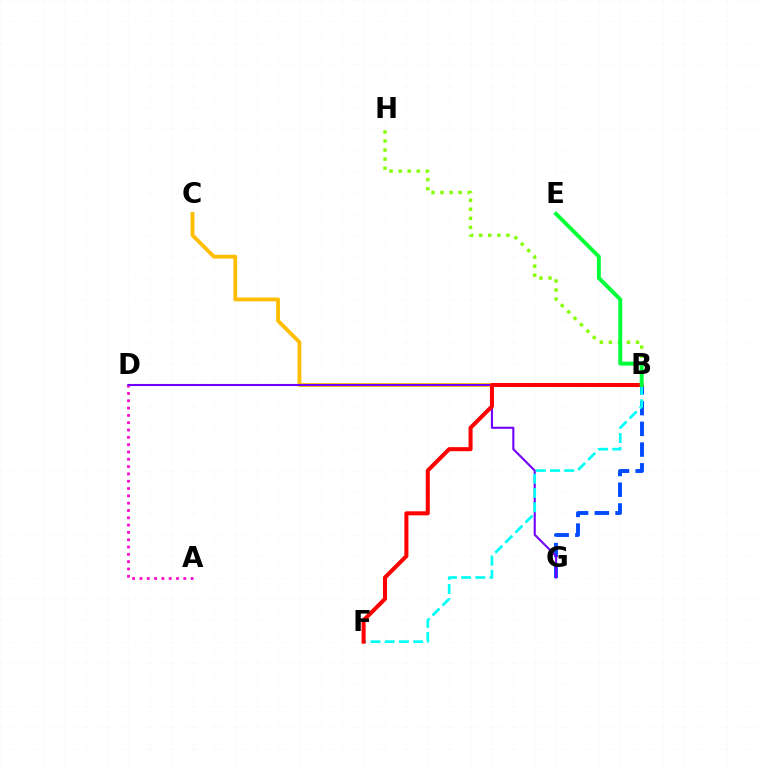{('A', 'D'): [{'color': '#ff00cf', 'line_style': 'dotted', 'thickness': 1.99}], ('B', 'C'): [{'color': '#ffbd00', 'line_style': 'solid', 'thickness': 2.76}], ('B', 'G'): [{'color': '#004bff', 'line_style': 'dashed', 'thickness': 2.81}], ('D', 'G'): [{'color': '#7200ff', 'line_style': 'solid', 'thickness': 1.51}], ('B', 'F'): [{'color': '#00fff6', 'line_style': 'dashed', 'thickness': 1.93}, {'color': '#ff0000', 'line_style': 'solid', 'thickness': 2.91}], ('B', 'H'): [{'color': '#84ff00', 'line_style': 'dotted', 'thickness': 2.46}], ('B', 'E'): [{'color': '#00ff39', 'line_style': 'solid', 'thickness': 2.81}]}